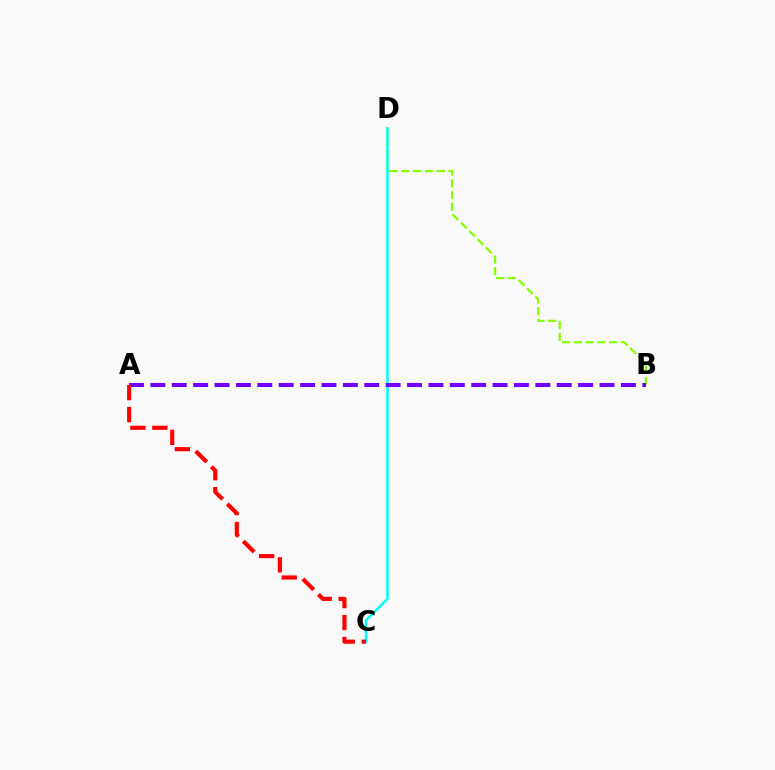{('B', 'D'): [{'color': '#84ff00', 'line_style': 'dashed', 'thickness': 1.6}], ('C', 'D'): [{'color': '#00fff6', 'line_style': 'solid', 'thickness': 1.79}], ('A', 'B'): [{'color': '#7200ff', 'line_style': 'dashed', 'thickness': 2.91}], ('A', 'C'): [{'color': '#ff0000', 'line_style': 'dashed', 'thickness': 2.98}]}